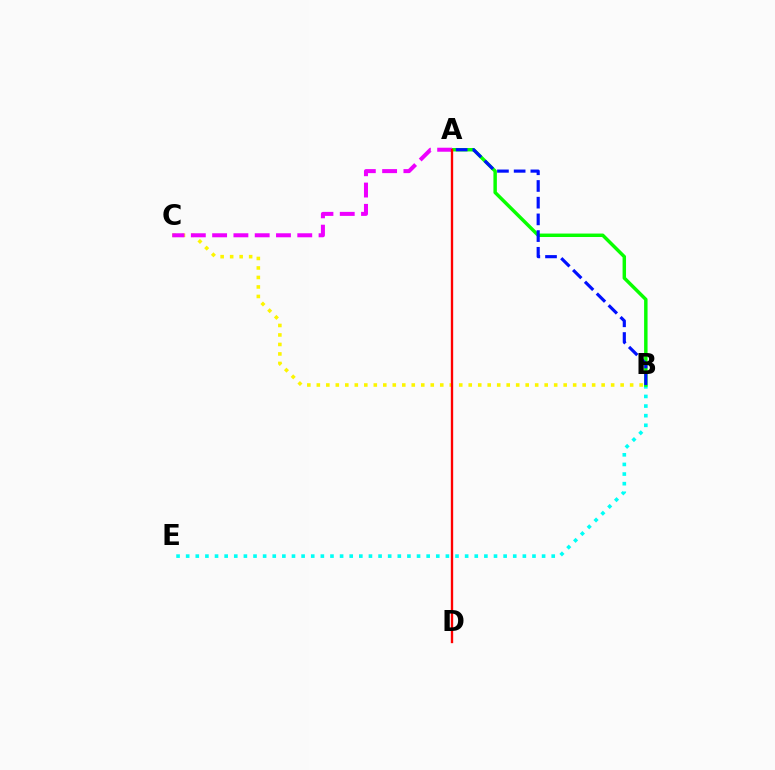{('B', 'C'): [{'color': '#fcf500', 'line_style': 'dotted', 'thickness': 2.58}], ('B', 'E'): [{'color': '#00fff6', 'line_style': 'dotted', 'thickness': 2.61}], ('A', 'B'): [{'color': '#08ff00', 'line_style': 'solid', 'thickness': 2.49}, {'color': '#0010ff', 'line_style': 'dashed', 'thickness': 2.27}], ('A', 'C'): [{'color': '#ee00ff', 'line_style': 'dashed', 'thickness': 2.89}], ('A', 'D'): [{'color': '#ff0000', 'line_style': 'solid', 'thickness': 1.69}]}